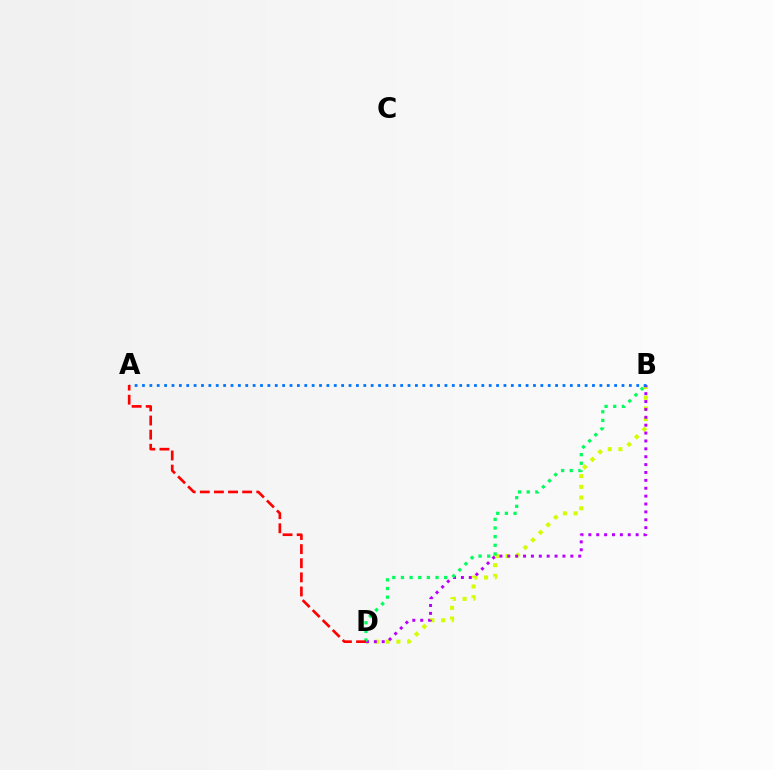{('B', 'D'): [{'color': '#d1ff00', 'line_style': 'dotted', 'thickness': 2.91}, {'color': '#b900ff', 'line_style': 'dotted', 'thickness': 2.14}, {'color': '#00ff5c', 'line_style': 'dotted', 'thickness': 2.35}], ('A', 'B'): [{'color': '#0074ff', 'line_style': 'dotted', 'thickness': 2.0}], ('A', 'D'): [{'color': '#ff0000', 'line_style': 'dashed', 'thickness': 1.92}]}